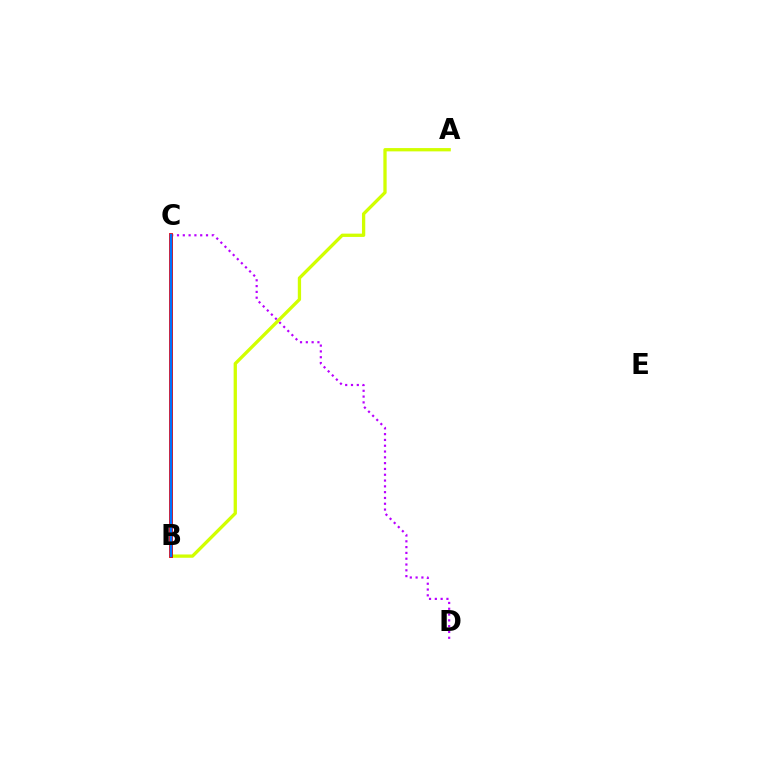{('C', 'D'): [{'color': '#b900ff', 'line_style': 'dotted', 'thickness': 1.58}], ('A', 'B'): [{'color': '#d1ff00', 'line_style': 'solid', 'thickness': 2.37}], ('B', 'C'): [{'color': '#00ff5c', 'line_style': 'solid', 'thickness': 1.89}, {'color': '#ff0000', 'line_style': 'solid', 'thickness': 2.77}, {'color': '#0074ff', 'line_style': 'solid', 'thickness': 1.78}]}